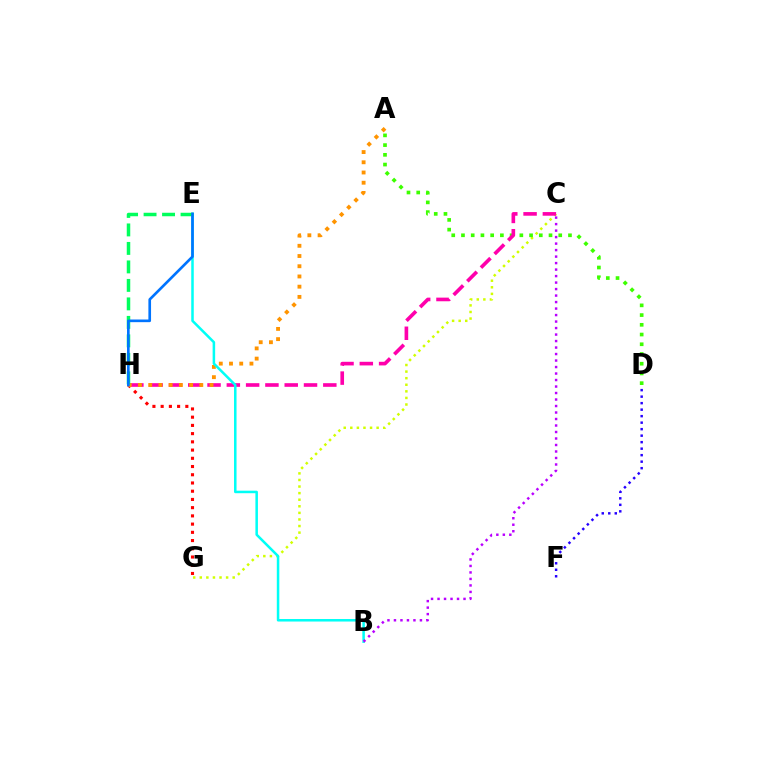{('D', 'F'): [{'color': '#2500ff', 'line_style': 'dotted', 'thickness': 1.77}], ('C', 'G'): [{'color': '#d1ff00', 'line_style': 'dotted', 'thickness': 1.79}], ('G', 'H'): [{'color': '#ff0000', 'line_style': 'dotted', 'thickness': 2.23}], ('A', 'D'): [{'color': '#3dff00', 'line_style': 'dotted', 'thickness': 2.64}], ('C', 'H'): [{'color': '#ff00ac', 'line_style': 'dashed', 'thickness': 2.62}], ('A', 'H'): [{'color': '#ff9400', 'line_style': 'dotted', 'thickness': 2.78}], ('B', 'E'): [{'color': '#00fff6', 'line_style': 'solid', 'thickness': 1.82}], ('E', 'H'): [{'color': '#00ff5c', 'line_style': 'dashed', 'thickness': 2.51}, {'color': '#0074ff', 'line_style': 'solid', 'thickness': 1.91}], ('B', 'C'): [{'color': '#b900ff', 'line_style': 'dotted', 'thickness': 1.77}]}